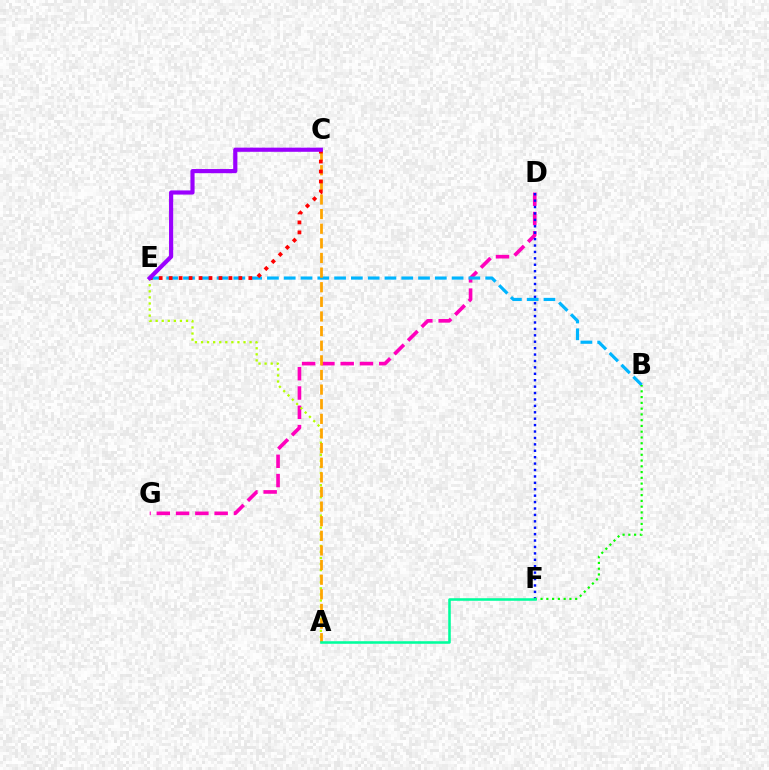{('D', 'G'): [{'color': '#ff00bd', 'line_style': 'dashed', 'thickness': 2.62}], ('D', 'F'): [{'color': '#0010ff', 'line_style': 'dotted', 'thickness': 1.74}], ('B', 'E'): [{'color': '#00b5ff', 'line_style': 'dashed', 'thickness': 2.28}], ('A', 'E'): [{'color': '#b3ff00', 'line_style': 'dotted', 'thickness': 1.65}], ('A', 'C'): [{'color': '#ffa500', 'line_style': 'dashed', 'thickness': 1.99}], ('C', 'E'): [{'color': '#ff0000', 'line_style': 'dotted', 'thickness': 2.71}, {'color': '#9b00ff', 'line_style': 'solid', 'thickness': 3.0}], ('B', 'F'): [{'color': '#08ff00', 'line_style': 'dotted', 'thickness': 1.57}], ('A', 'F'): [{'color': '#00ff9d', 'line_style': 'solid', 'thickness': 1.85}]}